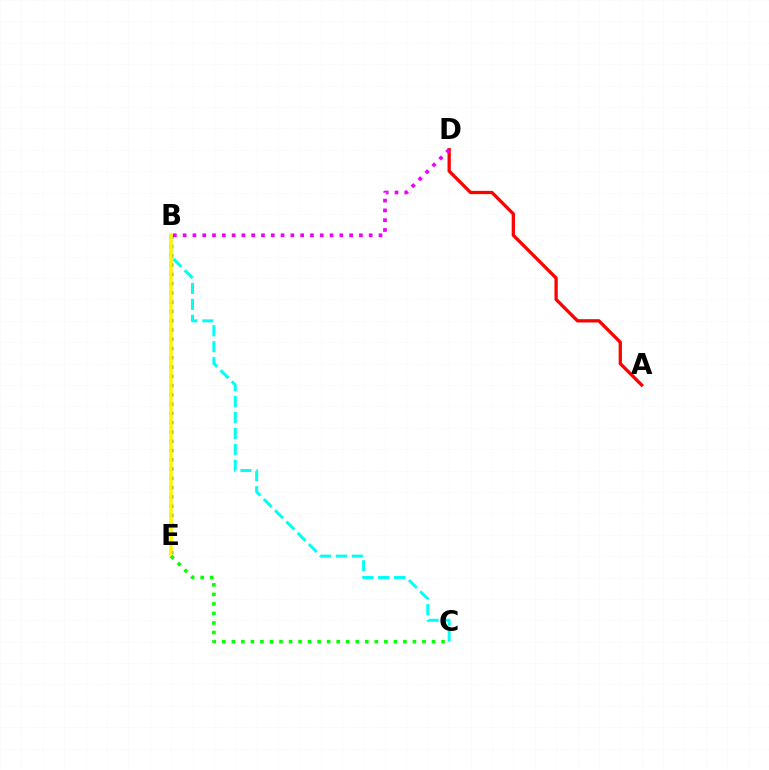{('B', 'E'): [{'color': '#0010ff', 'line_style': 'dotted', 'thickness': 2.52}, {'color': '#fcf500', 'line_style': 'solid', 'thickness': 2.56}], ('B', 'C'): [{'color': '#00fff6', 'line_style': 'dashed', 'thickness': 2.16}], ('A', 'D'): [{'color': '#ff0000', 'line_style': 'solid', 'thickness': 2.37}], ('B', 'D'): [{'color': '#ee00ff', 'line_style': 'dotted', 'thickness': 2.66}], ('C', 'E'): [{'color': '#08ff00', 'line_style': 'dotted', 'thickness': 2.59}]}